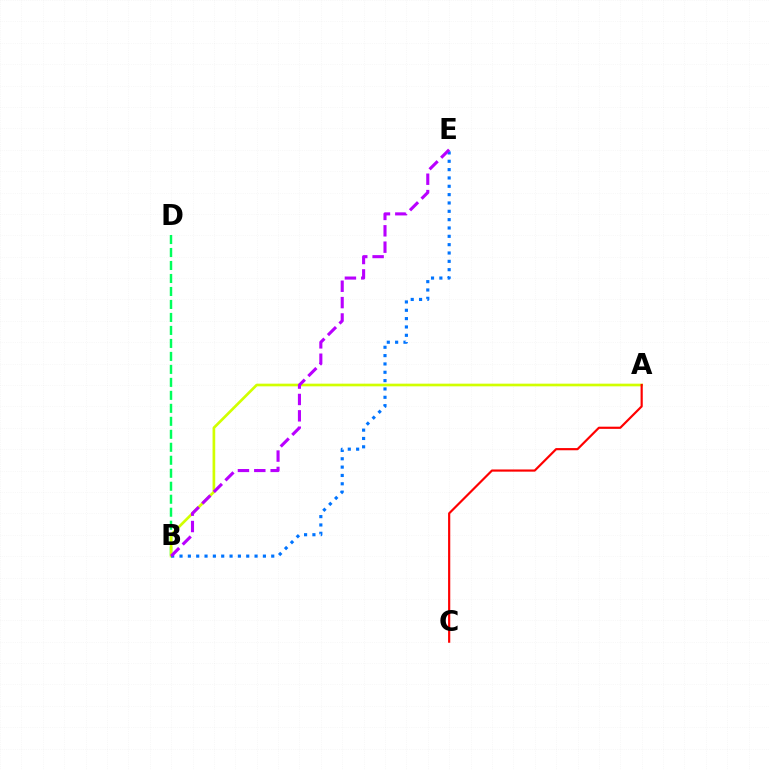{('B', 'D'): [{'color': '#00ff5c', 'line_style': 'dashed', 'thickness': 1.76}], ('A', 'B'): [{'color': '#d1ff00', 'line_style': 'solid', 'thickness': 1.93}], ('A', 'C'): [{'color': '#ff0000', 'line_style': 'solid', 'thickness': 1.57}], ('B', 'E'): [{'color': '#0074ff', 'line_style': 'dotted', 'thickness': 2.27}, {'color': '#b900ff', 'line_style': 'dashed', 'thickness': 2.22}]}